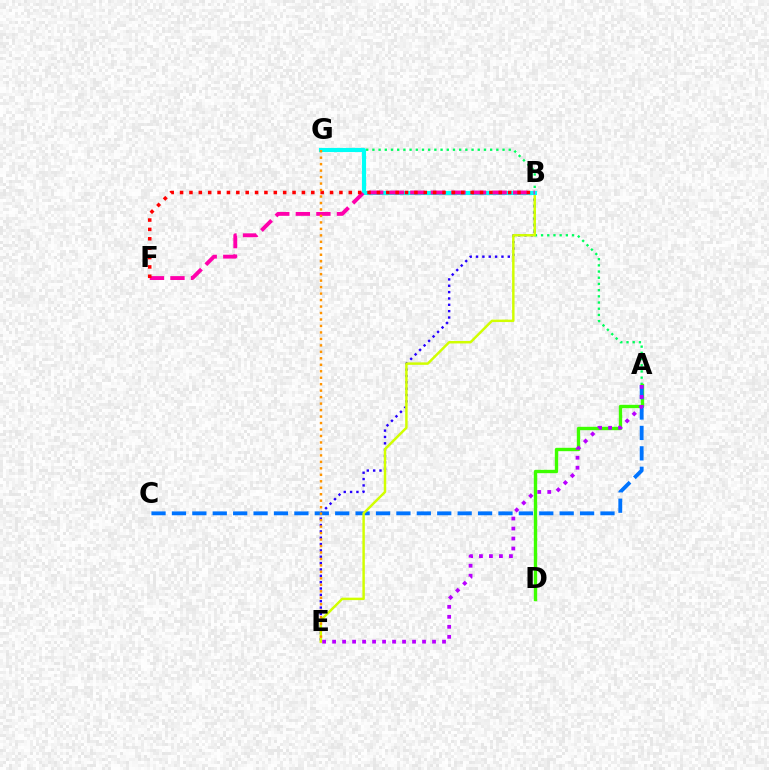{('A', 'G'): [{'color': '#00ff5c', 'line_style': 'dotted', 'thickness': 1.68}], ('B', 'E'): [{'color': '#2500ff', 'line_style': 'dotted', 'thickness': 1.73}, {'color': '#d1ff00', 'line_style': 'solid', 'thickness': 1.77}], ('A', 'D'): [{'color': '#3dff00', 'line_style': 'solid', 'thickness': 2.43}], ('A', 'C'): [{'color': '#0074ff', 'line_style': 'dashed', 'thickness': 2.77}], ('B', 'G'): [{'color': '#00fff6', 'line_style': 'solid', 'thickness': 2.97}], ('B', 'F'): [{'color': '#ff00ac', 'line_style': 'dashed', 'thickness': 2.79}, {'color': '#ff0000', 'line_style': 'dotted', 'thickness': 2.55}], ('A', 'E'): [{'color': '#b900ff', 'line_style': 'dotted', 'thickness': 2.72}], ('E', 'G'): [{'color': '#ff9400', 'line_style': 'dotted', 'thickness': 1.76}]}